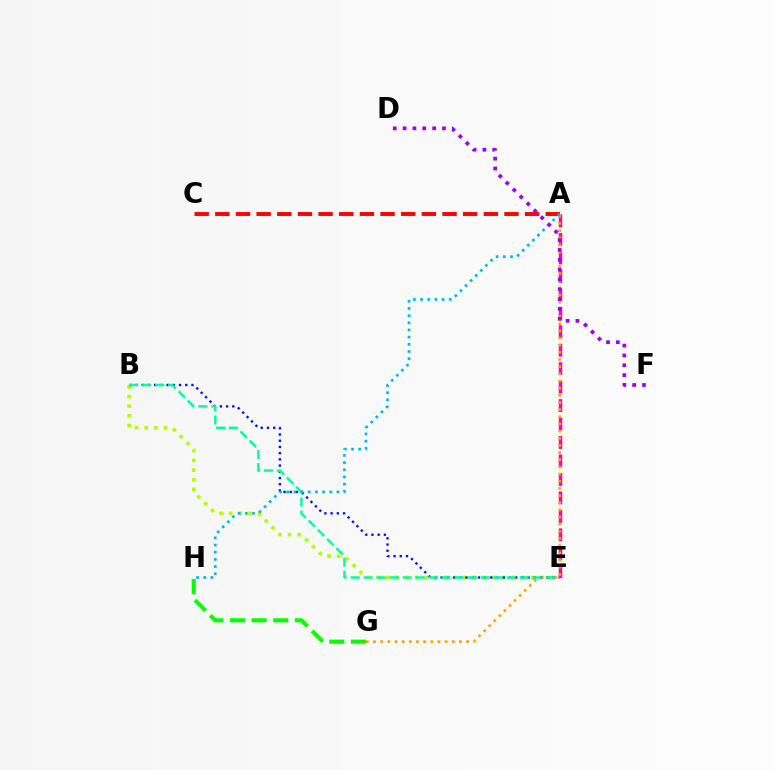{('B', 'E'): [{'color': '#b3ff00', 'line_style': 'dotted', 'thickness': 2.63}, {'color': '#0010ff', 'line_style': 'dotted', 'thickness': 1.69}, {'color': '#00ff9d', 'line_style': 'dashed', 'thickness': 1.77}], ('A', 'E'): [{'color': '#ff00bd', 'line_style': 'dashed', 'thickness': 2.51}], ('A', 'G'): [{'color': '#ffa500', 'line_style': 'dotted', 'thickness': 1.95}], ('G', 'H'): [{'color': '#08ff00', 'line_style': 'dashed', 'thickness': 2.94}], ('A', 'C'): [{'color': '#ff0000', 'line_style': 'dashed', 'thickness': 2.81}], ('A', 'H'): [{'color': '#00b5ff', 'line_style': 'dotted', 'thickness': 1.95}], ('D', 'F'): [{'color': '#9b00ff', 'line_style': 'dotted', 'thickness': 2.68}]}